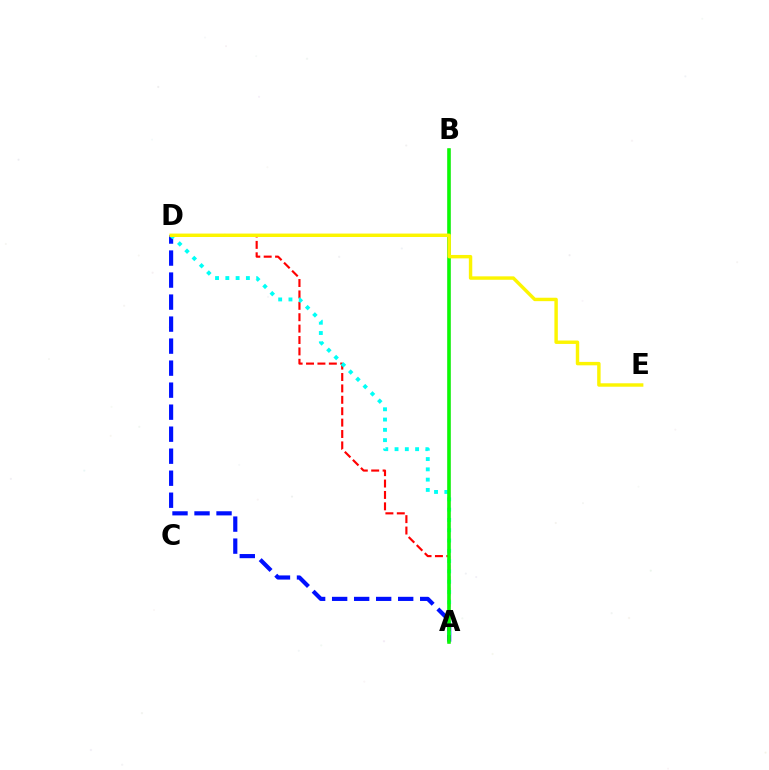{('A', 'D'): [{'color': '#ff0000', 'line_style': 'dashed', 'thickness': 1.55}, {'color': '#0010ff', 'line_style': 'dashed', 'thickness': 2.99}, {'color': '#00fff6', 'line_style': 'dotted', 'thickness': 2.79}], ('A', 'B'): [{'color': '#ee00ff', 'line_style': 'solid', 'thickness': 1.79}, {'color': '#08ff00', 'line_style': 'solid', 'thickness': 2.55}], ('D', 'E'): [{'color': '#fcf500', 'line_style': 'solid', 'thickness': 2.46}]}